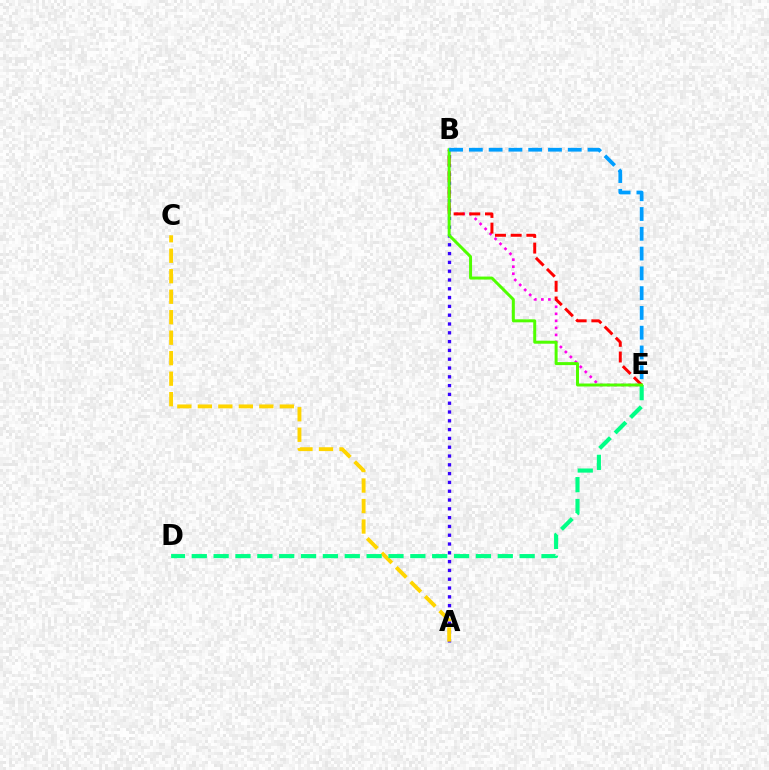{('A', 'B'): [{'color': '#3700ff', 'line_style': 'dotted', 'thickness': 2.39}], ('B', 'E'): [{'color': '#ff00ed', 'line_style': 'dotted', 'thickness': 1.91}, {'color': '#ff0000', 'line_style': 'dashed', 'thickness': 2.13}, {'color': '#4fff00', 'line_style': 'solid', 'thickness': 2.14}, {'color': '#009eff', 'line_style': 'dashed', 'thickness': 2.69}], ('A', 'C'): [{'color': '#ffd500', 'line_style': 'dashed', 'thickness': 2.78}], ('D', 'E'): [{'color': '#00ff86', 'line_style': 'dashed', 'thickness': 2.97}]}